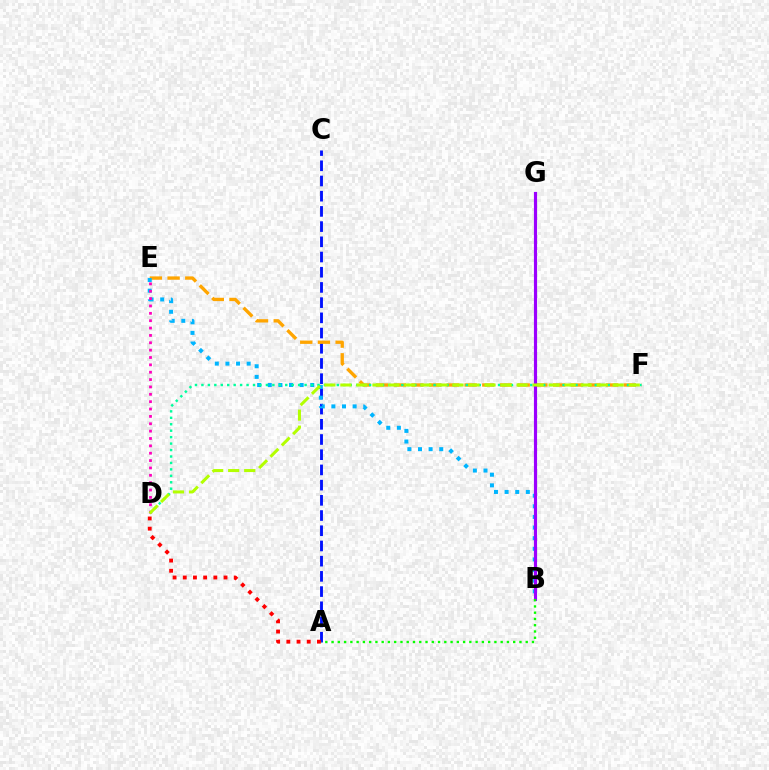{('A', 'C'): [{'color': '#0010ff', 'line_style': 'dashed', 'thickness': 2.07}], ('E', 'F'): [{'color': '#ffa500', 'line_style': 'dashed', 'thickness': 2.4}], ('B', 'E'): [{'color': '#00b5ff', 'line_style': 'dotted', 'thickness': 2.89}], ('D', 'F'): [{'color': '#00ff9d', 'line_style': 'dotted', 'thickness': 1.75}, {'color': '#b3ff00', 'line_style': 'dashed', 'thickness': 2.18}], ('B', 'G'): [{'color': '#9b00ff', 'line_style': 'solid', 'thickness': 2.27}], ('D', 'E'): [{'color': '#ff00bd', 'line_style': 'dotted', 'thickness': 2.0}], ('A', 'D'): [{'color': '#ff0000', 'line_style': 'dotted', 'thickness': 2.77}], ('A', 'B'): [{'color': '#08ff00', 'line_style': 'dotted', 'thickness': 1.7}]}